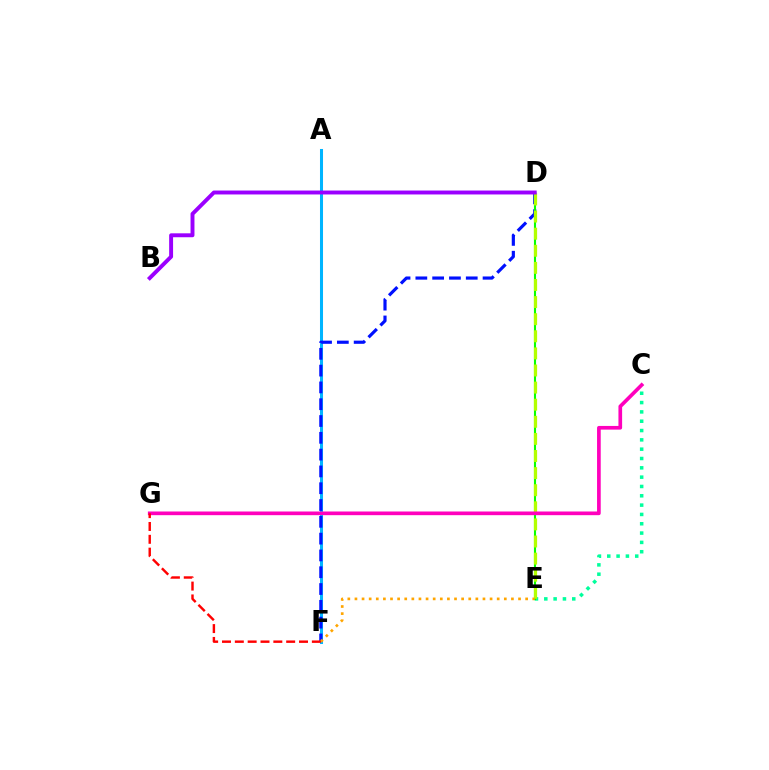{('A', 'F'): [{'color': '#00b5ff', 'line_style': 'solid', 'thickness': 2.18}], ('C', 'E'): [{'color': '#00ff9d', 'line_style': 'dotted', 'thickness': 2.53}], ('D', 'F'): [{'color': '#0010ff', 'line_style': 'dashed', 'thickness': 2.28}], ('D', 'E'): [{'color': '#08ff00', 'line_style': 'solid', 'thickness': 1.52}, {'color': '#b3ff00', 'line_style': 'dashed', 'thickness': 2.32}], ('C', 'G'): [{'color': '#ff00bd', 'line_style': 'solid', 'thickness': 2.65}], ('E', 'F'): [{'color': '#ffa500', 'line_style': 'dotted', 'thickness': 1.93}], ('F', 'G'): [{'color': '#ff0000', 'line_style': 'dashed', 'thickness': 1.74}], ('B', 'D'): [{'color': '#9b00ff', 'line_style': 'solid', 'thickness': 2.82}]}